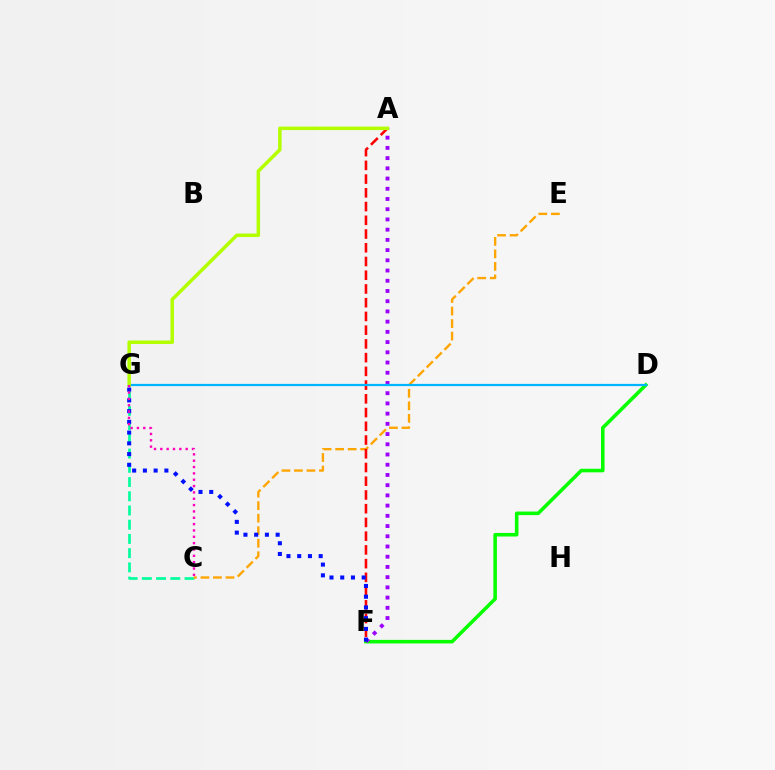{('D', 'F'): [{'color': '#08ff00', 'line_style': 'solid', 'thickness': 2.56}], ('C', 'G'): [{'color': '#00ff9d', 'line_style': 'dashed', 'thickness': 1.93}, {'color': '#ff00bd', 'line_style': 'dotted', 'thickness': 1.72}], ('C', 'E'): [{'color': '#ffa500', 'line_style': 'dashed', 'thickness': 1.7}], ('A', 'F'): [{'color': '#9b00ff', 'line_style': 'dotted', 'thickness': 2.78}, {'color': '#ff0000', 'line_style': 'dashed', 'thickness': 1.87}], ('F', 'G'): [{'color': '#0010ff', 'line_style': 'dotted', 'thickness': 2.92}], ('D', 'G'): [{'color': '#00b5ff', 'line_style': 'solid', 'thickness': 1.6}], ('A', 'G'): [{'color': '#b3ff00', 'line_style': 'solid', 'thickness': 2.52}]}